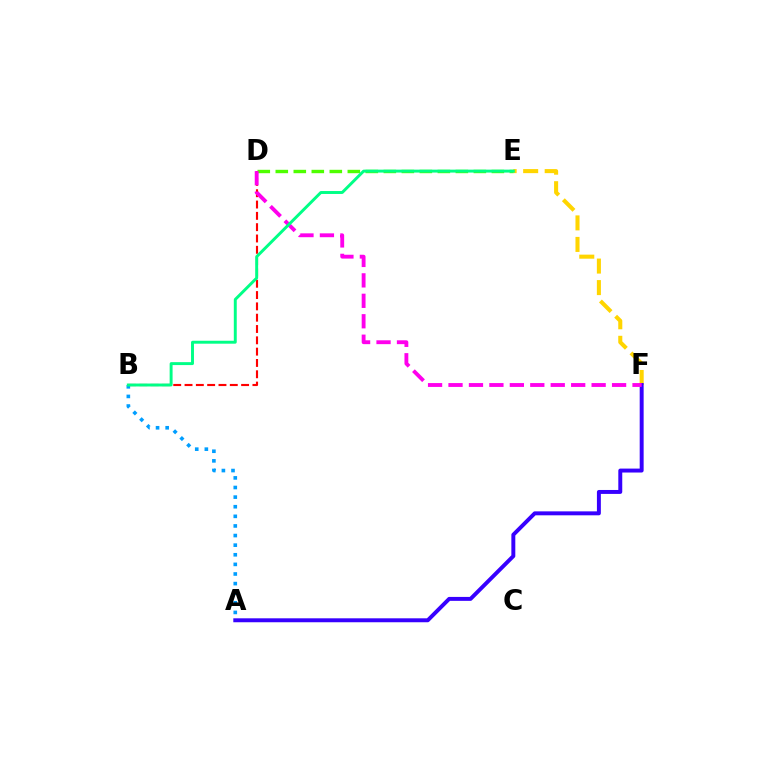{('B', 'D'): [{'color': '#ff0000', 'line_style': 'dashed', 'thickness': 1.54}], ('E', 'F'): [{'color': '#ffd500', 'line_style': 'dashed', 'thickness': 2.92}], ('A', 'F'): [{'color': '#3700ff', 'line_style': 'solid', 'thickness': 2.84}], ('A', 'B'): [{'color': '#009eff', 'line_style': 'dotted', 'thickness': 2.61}], ('D', 'E'): [{'color': '#4fff00', 'line_style': 'dashed', 'thickness': 2.45}], ('D', 'F'): [{'color': '#ff00ed', 'line_style': 'dashed', 'thickness': 2.78}], ('B', 'E'): [{'color': '#00ff86', 'line_style': 'solid', 'thickness': 2.11}]}